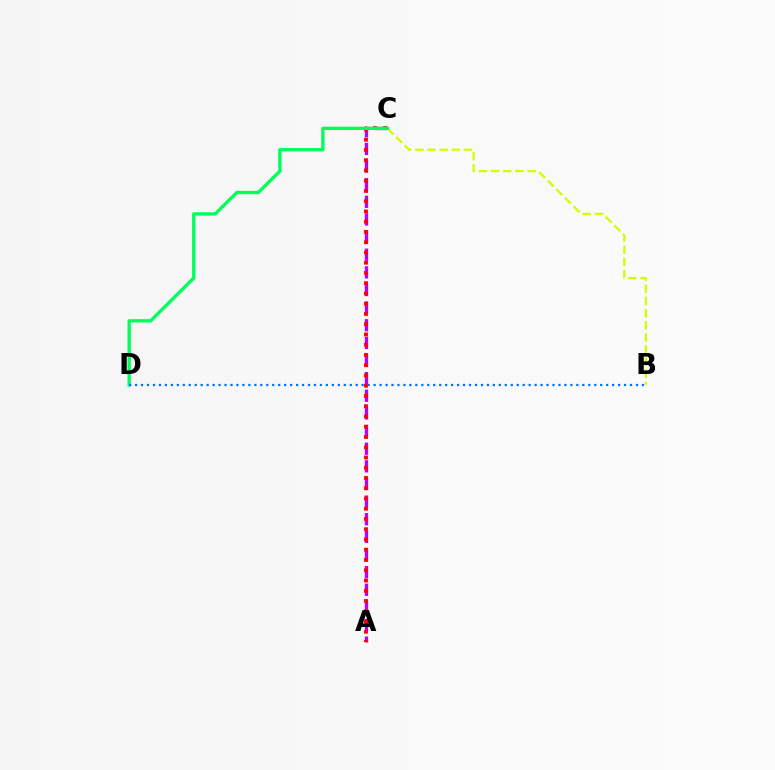{('A', 'C'): [{'color': '#b900ff', 'line_style': 'dashed', 'thickness': 2.4}, {'color': '#ff0000', 'line_style': 'dotted', 'thickness': 2.79}], ('B', 'C'): [{'color': '#d1ff00', 'line_style': 'dashed', 'thickness': 1.65}], ('C', 'D'): [{'color': '#00ff5c', 'line_style': 'solid', 'thickness': 2.41}], ('B', 'D'): [{'color': '#0074ff', 'line_style': 'dotted', 'thickness': 1.62}]}